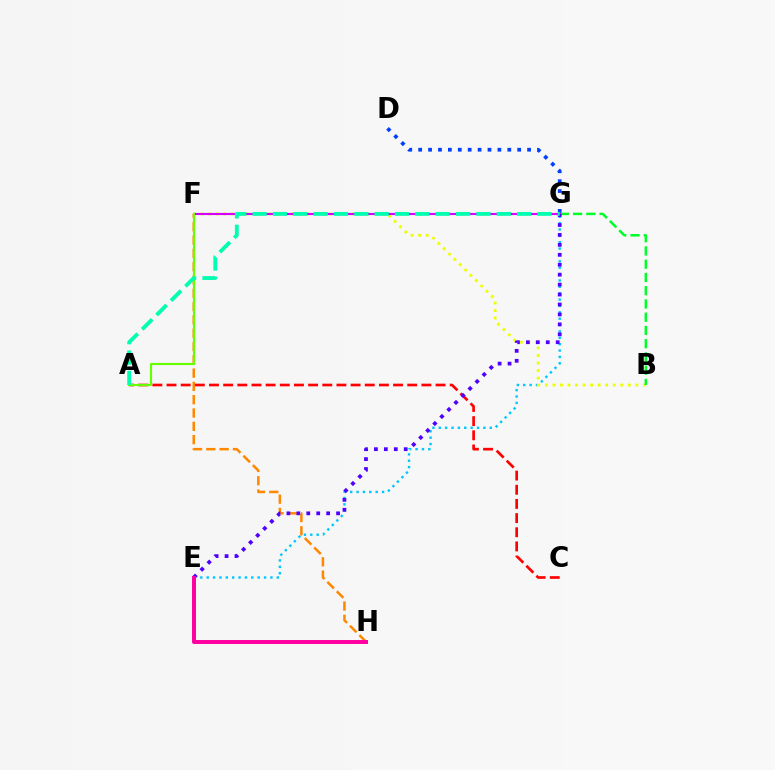{('F', 'H'): [{'color': '#ff8800', 'line_style': 'dashed', 'thickness': 1.81}], ('E', 'G'): [{'color': '#00c7ff', 'line_style': 'dotted', 'thickness': 1.73}, {'color': '#4f00ff', 'line_style': 'dotted', 'thickness': 2.7}], ('B', 'F'): [{'color': '#eeff00', 'line_style': 'dotted', 'thickness': 2.05}], ('B', 'G'): [{'color': '#00ff27', 'line_style': 'dashed', 'thickness': 1.8}], ('A', 'C'): [{'color': '#ff0000', 'line_style': 'dashed', 'thickness': 1.92}], ('F', 'G'): [{'color': '#d600ff', 'line_style': 'solid', 'thickness': 1.54}], ('A', 'F'): [{'color': '#66ff00', 'line_style': 'solid', 'thickness': 1.53}], ('D', 'G'): [{'color': '#003fff', 'line_style': 'dotted', 'thickness': 2.69}], ('A', 'G'): [{'color': '#00ffaf', 'line_style': 'dashed', 'thickness': 2.76}], ('E', 'H'): [{'color': '#ff00a0', 'line_style': 'solid', 'thickness': 2.85}]}